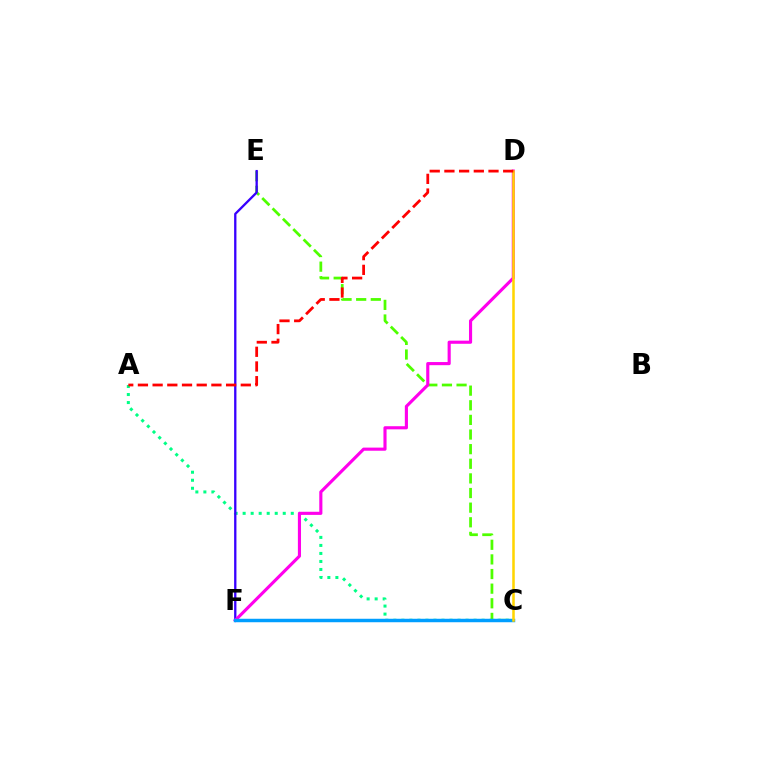{('A', 'C'): [{'color': '#00ff86', 'line_style': 'dotted', 'thickness': 2.18}], ('C', 'E'): [{'color': '#4fff00', 'line_style': 'dashed', 'thickness': 1.99}], ('E', 'F'): [{'color': '#3700ff', 'line_style': 'solid', 'thickness': 1.67}], ('D', 'F'): [{'color': '#ff00ed', 'line_style': 'solid', 'thickness': 2.25}], ('C', 'F'): [{'color': '#009eff', 'line_style': 'solid', 'thickness': 2.5}], ('C', 'D'): [{'color': '#ffd500', 'line_style': 'solid', 'thickness': 1.83}], ('A', 'D'): [{'color': '#ff0000', 'line_style': 'dashed', 'thickness': 2.0}]}